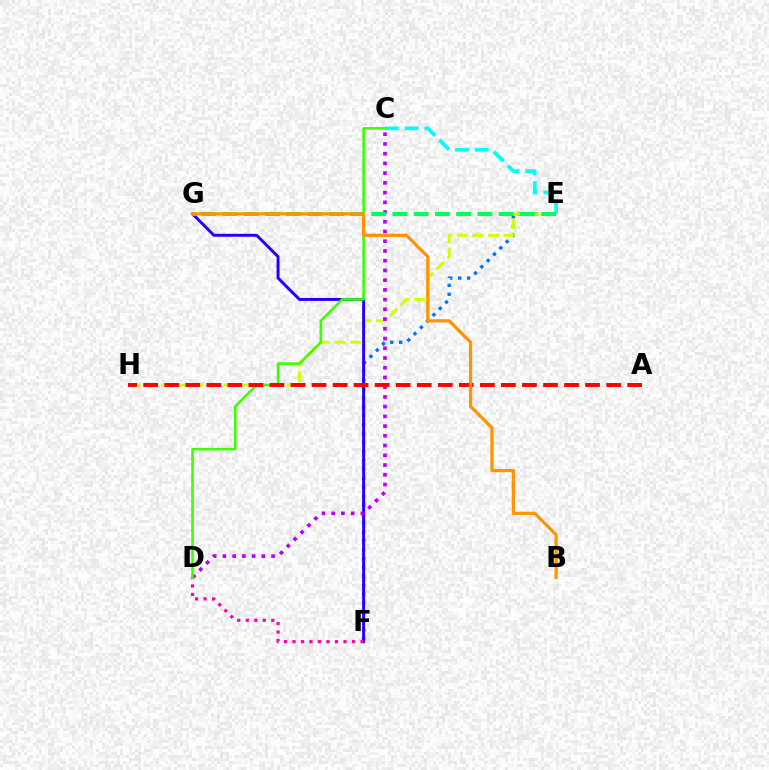{('C', 'E'): [{'color': '#00fff6', 'line_style': 'dashed', 'thickness': 2.68}], ('E', 'F'): [{'color': '#0074ff', 'line_style': 'dotted', 'thickness': 2.42}], ('E', 'H'): [{'color': '#d1ff00', 'line_style': 'dashed', 'thickness': 2.13}], ('F', 'G'): [{'color': '#2500ff', 'line_style': 'solid', 'thickness': 2.12}], ('C', 'D'): [{'color': '#b900ff', 'line_style': 'dotted', 'thickness': 2.64}, {'color': '#3dff00', 'line_style': 'solid', 'thickness': 1.85}], ('D', 'F'): [{'color': '#ff00ac', 'line_style': 'dotted', 'thickness': 2.31}], ('E', 'G'): [{'color': '#00ff5c', 'line_style': 'dashed', 'thickness': 2.89}], ('A', 'H'): [{'color': '#ff0000', 'line_style': 'dashed', 'thickness': 2.86}], ('B', 'G'): [{'color': '#ff9400', 'line_style': 'solid', 'thickness': 2.32}]}